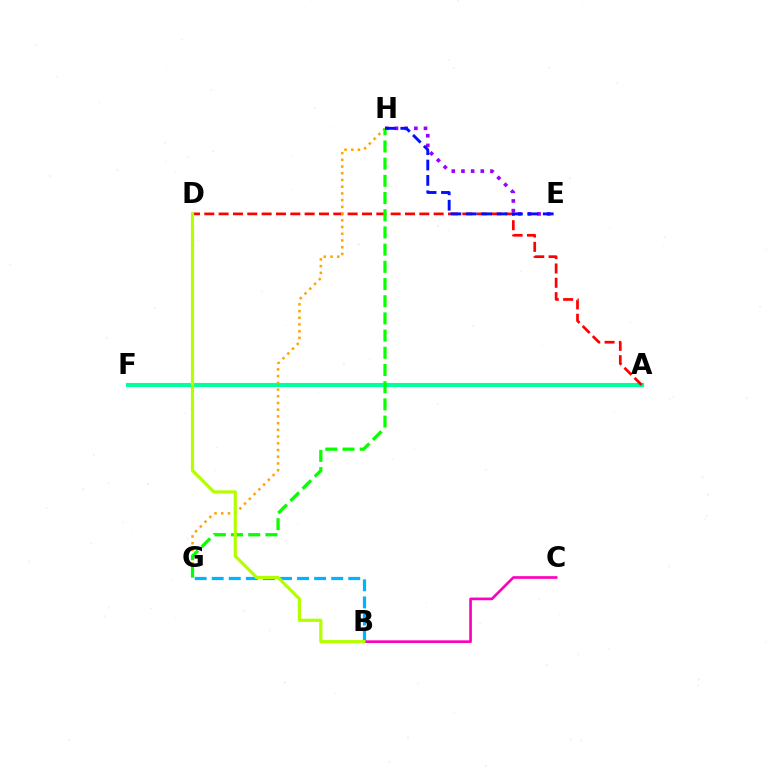{('E', 'H'): [{'color': '#9b00ff', 'line_style': 'dotted', 'thickness': 2.63}, {'color': '#0010ff', 'line_style': 'dashed', 'thickness': 2.09}], ('A', 'F'): [{'color': '#00ff9d', 'line_style': 'solid', 'thickness': 2.98}], ('A', 'D'): [{'color': '#ff0000', 'line_style': 'dashed', 'thickness': 1.95}], ('G', 'H'): [{'color': '#ffa500', 'line_style': 'dotted', 'thickness': 1.83}, {'color': '#08ff00', 'line_style': 'dashed', 'thickness': 2.34}], ('B', 'C'): [{'color': '#ff00bd', 'line_style': 'solid', 'thickness': 1.92}], ('B', 'G'): [{'color': '#00b5ff', 'line_style': 'dashed', 'thickness': 2.32}], ('B', 'D'): [{'color': '#b3ff00', 'line_style': 'solid', 'thickness': 2.3}]}